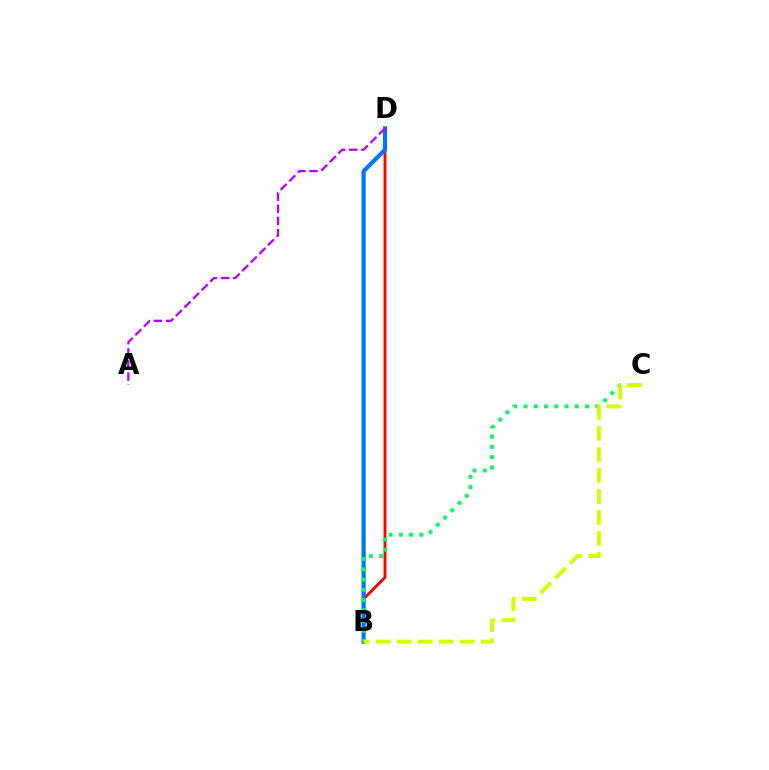{('B', 'D'): [{'color': '#ff0000', 'line_style': 'solid', 'thickness': 2.06}, {'color': '#0074ff', 'line_style': 'solid', 'thickness': 2.99}], ('B', 'C'): [{'color': '#00ff5c', 'line_style': 'dotted', 'thickness': 2.79}, {'color': '#d1ff00', 'line_style': 'dashed', 'thickness': 2.85}], ('A', 'D'): [{'color': '#b900ff', 'line_style': 'dashed', 'thickness': 1.65}]}